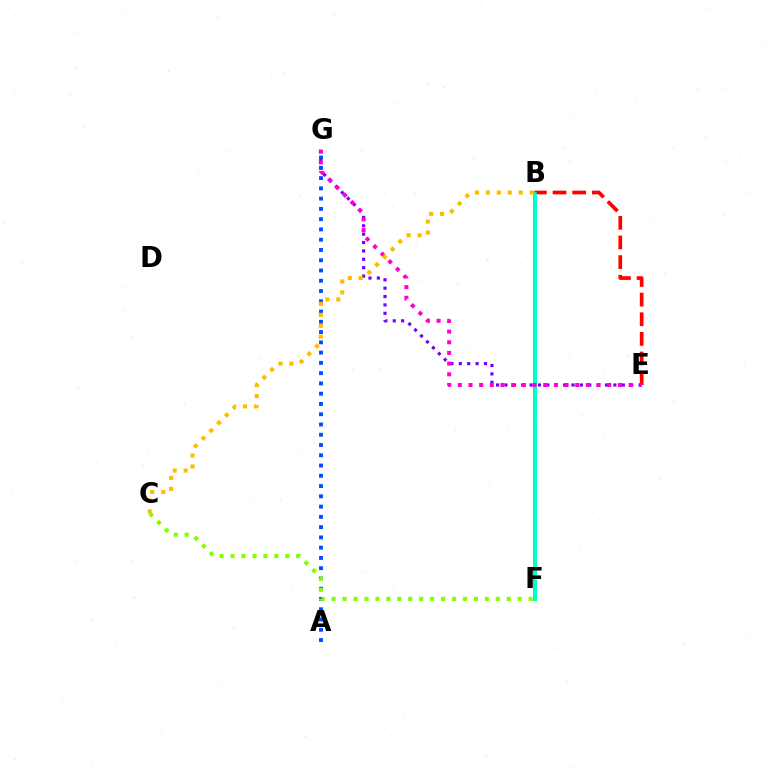{('B', 'F'): [{'color': '#00ff39', 'line_style': 'solid', 'thickness': 2.74}, {'color': '#00fff6', 'line_style': 'solid', 'thickness': 1.8}], ('B', 'E'): [{'color': '#ff0000', 'line_style': 'dashed', 'thickness': 2.67}], ('E', 'G'): [{'color': '#7200ff', 'line_style': 'dotted', 'thickness': 2.28}, {'color': '#ff00cf', 'line_style': 'dotted', 'thickness': 2.9}], ('A', 'G'): [{'color': '#004bff', 'line_style': 'dotted', 'thickness': 2.79}], ('C', 'F'): [{'color': '#84ff00', 'line_style': 'dotted', 'thickness': 2.97}], ('B', 'C'): [{'color': '#ffbd00', 'line_style': 'dotted', 'thickness': 2.97}]}